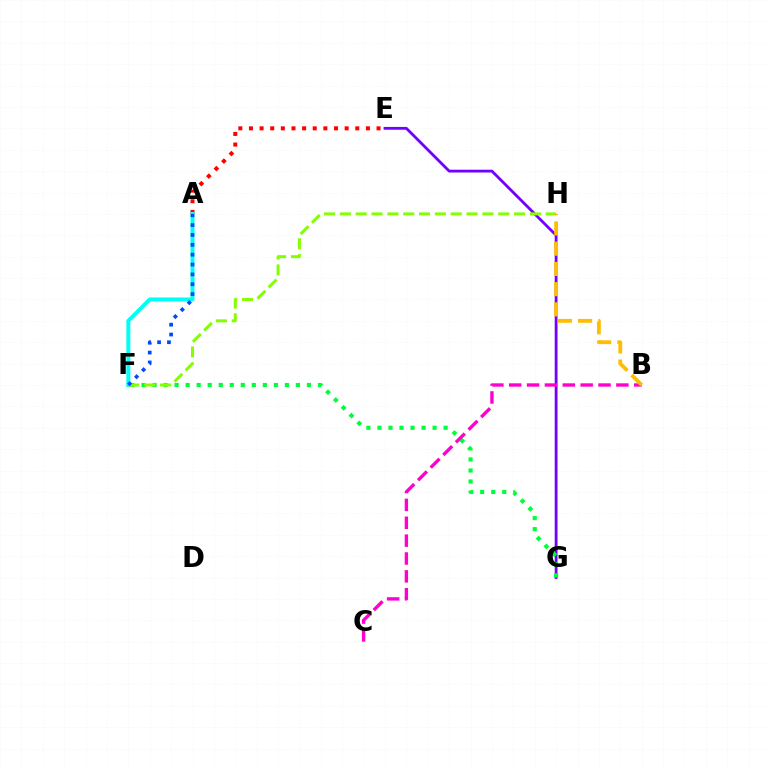{('A', 'E'): [{'color': '#ff0000', 'line_style': 'dotted', 'thickness': 2.89}], ('E', 'G'): [{'color': '#7200ff', 'line_style': 'solid', 'thickness': 2.02}], ('A', 'F'): [{'color': '#00fff6', 'line_style': 'solid', 'thickness': 2.85}, {'color': '#004bff', 'line_style': 'dotted', 'thickness': 2.68}], ('F', 'G'): [{'color': '#00ff39', 'line_style': 'dotted', 'thickness': 3.0}], ('F', 'H'): [{'color': '#84ff00', 'line_style': 'dashed', 'thickness': 2.15}], ('B', 'C'): [{'color': '#ff00cf', 'line_style': 'dashed', 'thickness': 2.43}], ('B', 'H'): [{'color': '#ffbd00', 'line_style': 'dashed', 'thickness': 2.75}]}